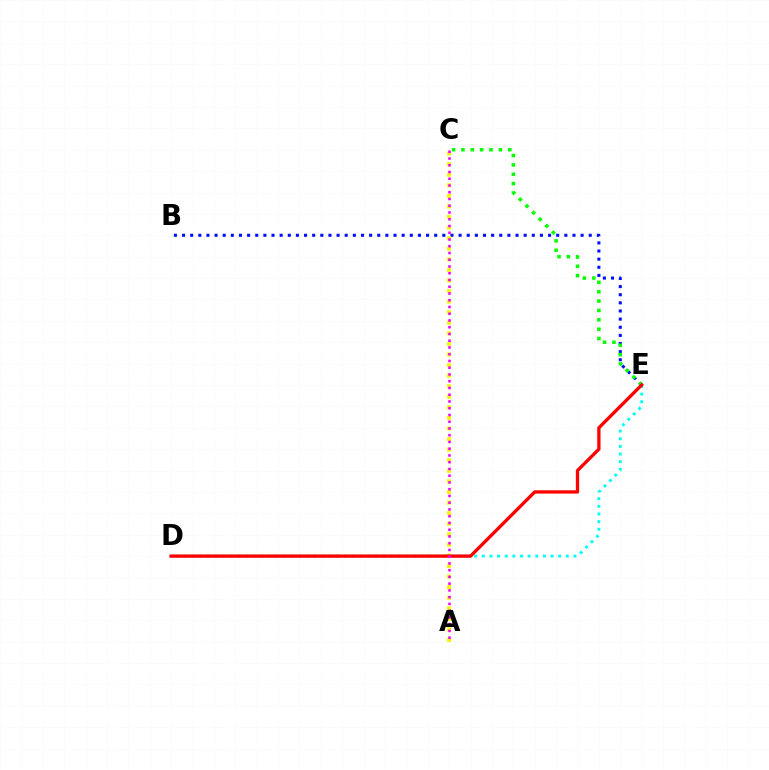{('B', 'E'): [{'color': '#0010ff', 'line_style': 'dotted', 'thickness': 2.21}], ('A', 'C'): [{'color': '#fcf500', 'line_style': 'dotted', 'thickness': 2.87}, {'color': '#ee00ff', 'line_style': 'dotted', 'thickness': 1.83}], ('D', 'E'): [{'color': '#00fff6', 'line_style': 'dotted', 'thickness': 2.08}, {'color': '#ff0000', 'line_style': 'solid', 'thickness': 2.38}], ('C', 'E'): [{'color': '#08ff00', 'line_style': 'dotted', 'thickness': 2.54}]}